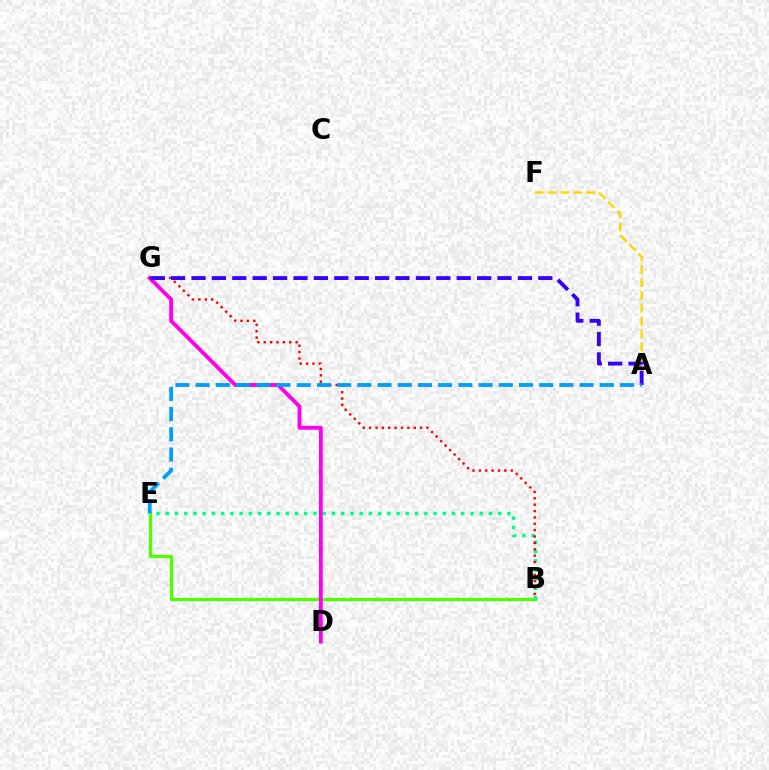{('A', 'F'): [{'color': '#ffd500', 'line_style': 'dashed', 'thickness': 1.75}], ('B', 'E'): [{'color': '#4fff00', 'line_style': 'solid', 'thickness': 2.34}, {'color': '#00ff86', 'line_style': 'dotted', 'thickness': 2.51}], ('D', 'G'): [{'color': '#ff00ed', 'line_style': 'solid', 'thickness': 2.77}], ('B', 'G'): [{'color': '#ff0000', 'line_style': 'dotted', 'thickness': 1.73}], ('A', 'G'): [{'color': '#3700ff', 'line_style': 'dashed', 'thickness': 2.77}], ('A', 'E'): [{'color': '#009eff', 'line_style': 'dashed', 'thickness': 2.75}]}